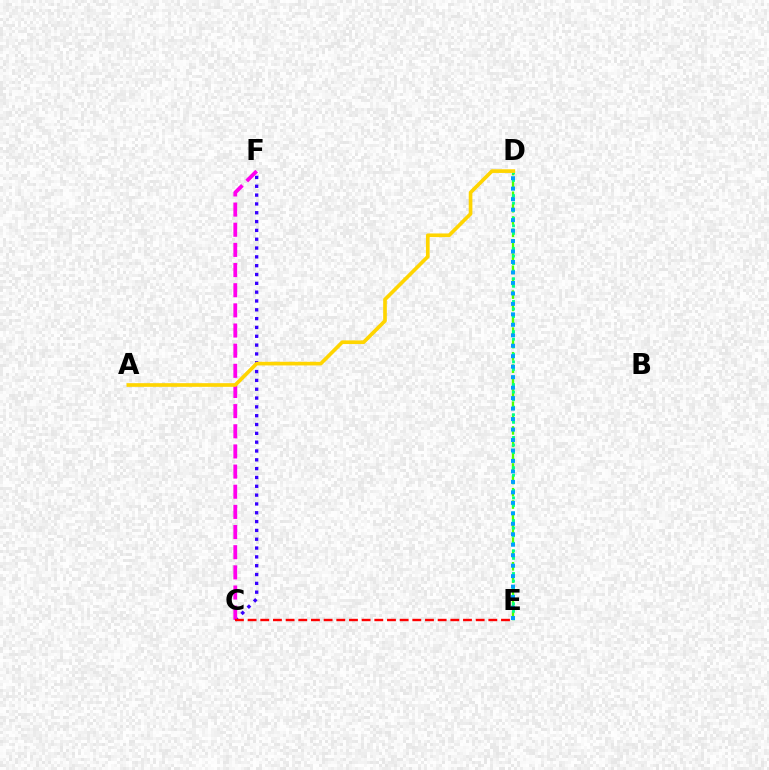{('D', 'E'): [{'color': '#4fff00', 'line_style': 'dashed', 'thickness': 1.68}, {'color': '#00ff86', 'line_style': 'dotted', 'thickness': 2.05}, {'color': '#009eff', 'line_style': 'dotted', 'thickness': 2.85}], ('C', 'F'): [{'color': '#3700ff', 'line_style': 'dotted', 'thickness': 2.4}, {'color': '#ff00ed', 'line_style': 'dashed', 'thickness': 2.74}], ('C', 'E'): [{'color': '#ff0000', 'line_style': 'dashed', 'thickness': 1.72}], ('A', 'D'): [{'color': '#ffd500', 'line_style': 'solid', 'thickness': 2.64}]}